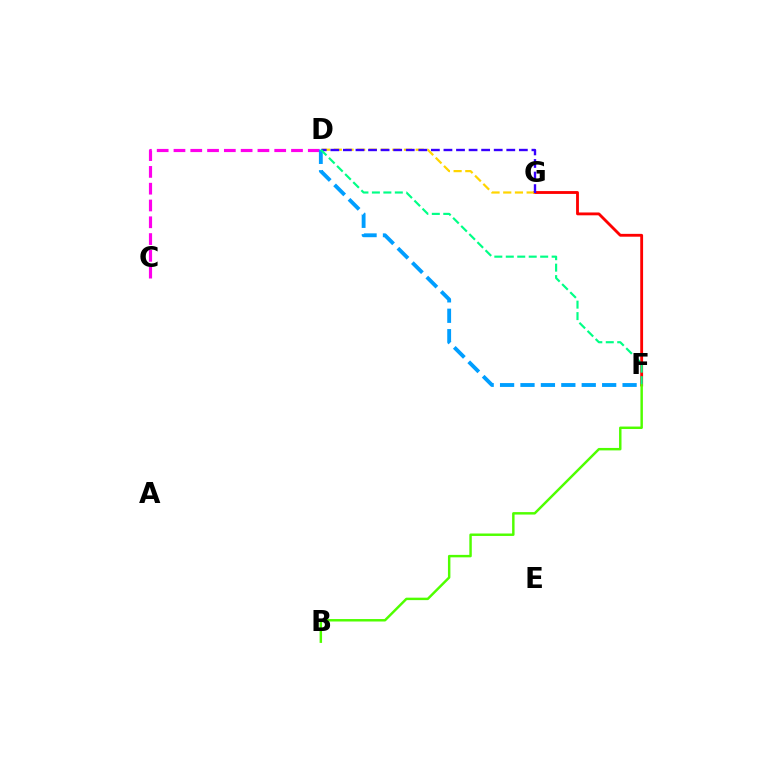{('F', 'G'): [{'color': '#ff0000', 'line_style': 'solid', 'thickness': 2.04}], ('D', 'G'): [{'color': '#ffd500', 'line_style': 'dashed', 'thickness': 1.59}, {'color': '#3700ff', 'line_style': 'dashed', 'thickness': 1.71}], ('C', 'D'): [{'color': '#ff00ed', 'line_style': 'dashed', 'thickness': 2.28}], ('D', 'F'): [{'color': '#009eff', 'line_style': 'dashed', 'thickness': 2.77}, {'color': '#00ff86', 'line_style': 'dashed', 'thickness': 1.56}], ('B', 'F'): [{'color': '#4fff00', 'line_style': 'solid', 'thickness': 1.77}]}